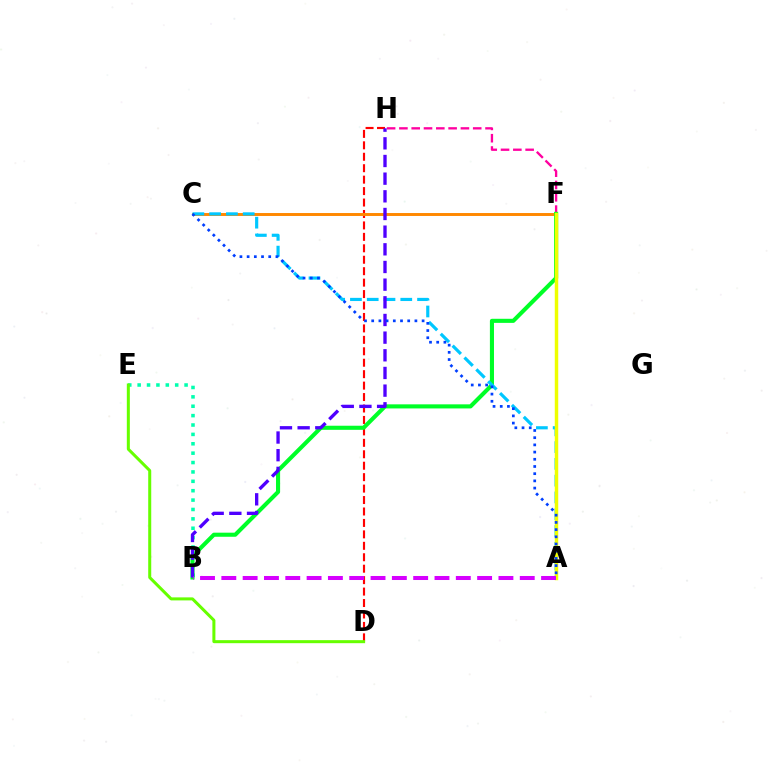{('B', 'E'): [{'color': '#00ffaf', 'line_style': 'dotted', 'thickness': 2.55}], ('D', 'H'): [{'color': '#ff0000', 'line_style': 'dashed', 'thickness': 1.55}], ('C', 'F'): [{'color': '#ff8800', 'line_style': 'solid', 'thickness': 2.12}], ('F', 'H'): [{'color': '#ff00a0', 'line_style': 'dashed', 'thickness': 1.67}], ('B', 'F'): [{'color': '#00ff27', 'line_style': 'solid', 'thickness': 2.94}], ('A', 'C'): [{'color': '#00c7ff', 'line_style': 'dashed', 'thickness': 2.28}, {'color': '#003fff', 'line_style': 'dotted', 'thickness': 1.96}], ('B', 'H'): [{'color': '#4f00ff', 'line_style': 'dashed', 'thickness': 2.4}], ('D', 'E'): [{'color': '#66ff00', 'line_style': 'solid', 'thickness': 2.18}], ('A', 'F'): [{'color': '#eeff00', 'line_style': 'solid', 'thickness': 2.49}], ('A', 'B'): [{'color': '#d600ff', 'line_style': 'dashed', 'thickness': 2.9}]}